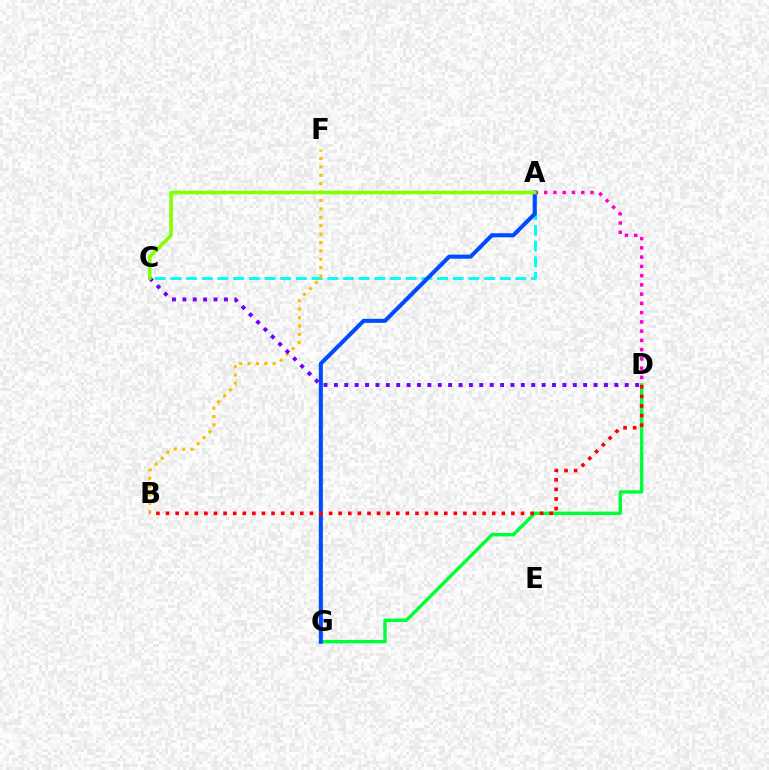{('A', 'C'): [{'color': '#00fff6', 'line_style': 'dashed', 'thickness': 2.13}, {'color': '#84ff00', 'line_style': 'solid', 'thickness': 2.58}], ('B', 'F'): [{'color': '#ffbd00', 'line_style': 'dotted', 'thickness': 2.28}], ('D', 'G'): [{'color': '#00ff39', 'line_style': 'solid', 'thickness': 2.46}], ('A', 'D'): [{'color': '#ff00cf', 'line_style': 'dotted', 'thickness': 2.51}], ('A', 'G'): [{'color': '#004bff', 'line_style': 'solid', 'thickness': 2.92}], ('B', 'D'): [{'color': '#ff0000', 'line_style': 'dotted', 'thickness': 2.61}], ('C', 'D'): [{'color': '#7200ff', 'line_style': 'dotted', 'thickness': 2.82}]}